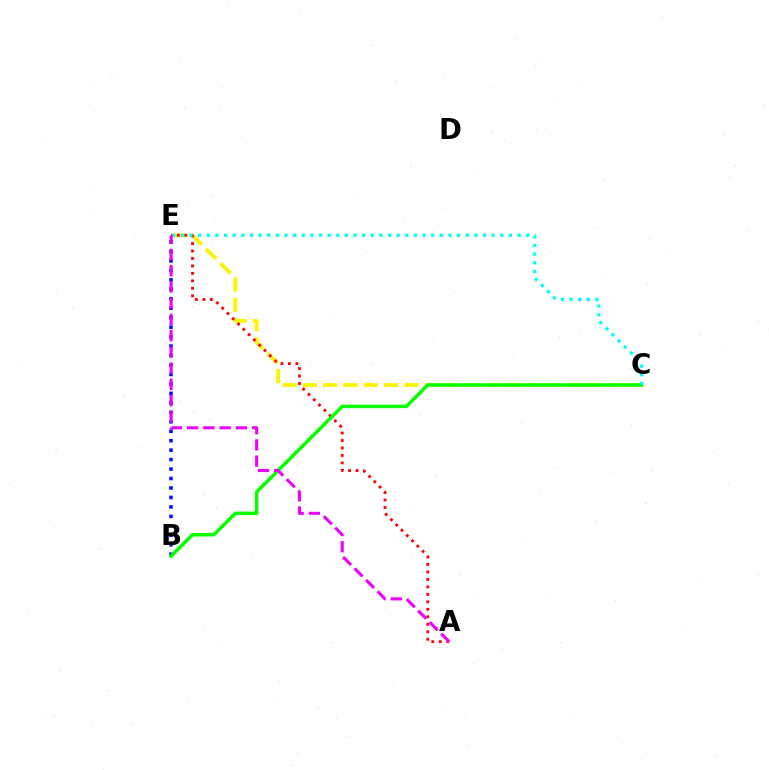{('B', 'E'): [{'color': '#0010ff', 'line_style': 'dotted', 'thickness': 2.57}], ('C', 'E'): [{'color': '#fcf500', 'line_style': 'dashed', 'thickness': 2.76}, {'color': '#00fff6', 'line_style': 'dotted', 'thickness': 2.35}], ('A', 'E'): [{'color': '#ff0000', 'line_style': 'dotted', 'thickness': 2.03}, {'color': '#ee00ff', 'line_style': 'dashed', 'thickness': 2.21}], ('B', 'C'): [{'color': '#08ff00', 'line_style': 'solid', 'thickness': 2.53}]}